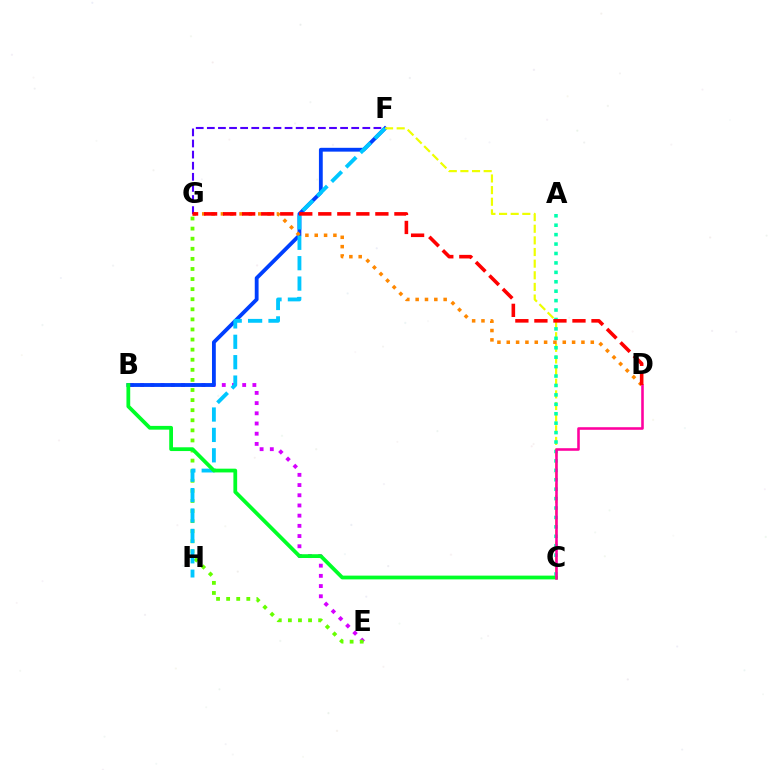{('B', 'E'): [{'color': '#d600ff', 'line_style': 'dotted', 'thickness': 2.77}], ('B', 'F'): [{'color': '#003fff', 'line_style': 'solid', 'thickness': 2.75}], ('C', 'F'): [{'color': '#eeff00', 'line_style': 'dashed', 'thickness': 1.58}], ('D', 'G'): [{'color': '#ff8800', 'line_style': 'dotted', 'thickness': 2.54}, {'color': '#ff0000', 'line_style': 'dashed', 'thickness': 2.59}], ('F', 'G'): [{'color': '#4f00ff', 'line_style': 'dashed', 'thickness': 1.51}], ('A', 'C'): [{'color': '#00ffaf', 'line_style': 'dotted', 'thickness': 2.56}], ('E', 'G'): [{'color': '#66ff00', 'line_style': 'dotted', 'thickness': 2.74}], ('F', 'H'): [{'color': '#00c7ff', 'line_style': 'dashed', 'thickness': 2.77}], ('B', 'C'): [{'color': '#00ff27', 'line_style': 'solid', 'thickness': 2.71}], ('C', 'D'): [{'color': '#ff00a0', 'line_style': 'solid', 'thickness': 1.86}]}